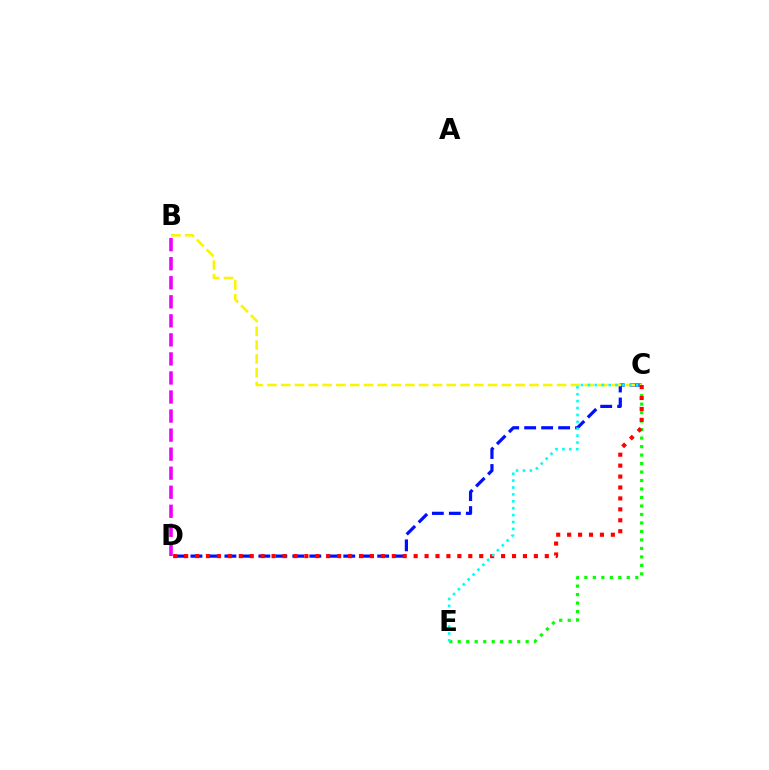{('C', 'D'): [{'color': '#0010ff', 'line_style': 'dashed', 'thickness': 2.31}, {'color': '#ff0000', 'line_style': 'dotted', 'thickness': 2.97}], ('B', 'D'): [{'color': '#ee00ff', 'line_style': 'dashed', 'thickness': 2.59}], ('C', 'E'): [{'color': '#08ff00', 'line_style': 'dotted', 'thickness': 2.31}, {'color': '#00fff6', 'line_style': 'dotted', 'thickness': 1.87}], ('B', 'C'): [{'color': '#fcf500', 'line_style': 'dashed', 'thickness': 1.87}]}